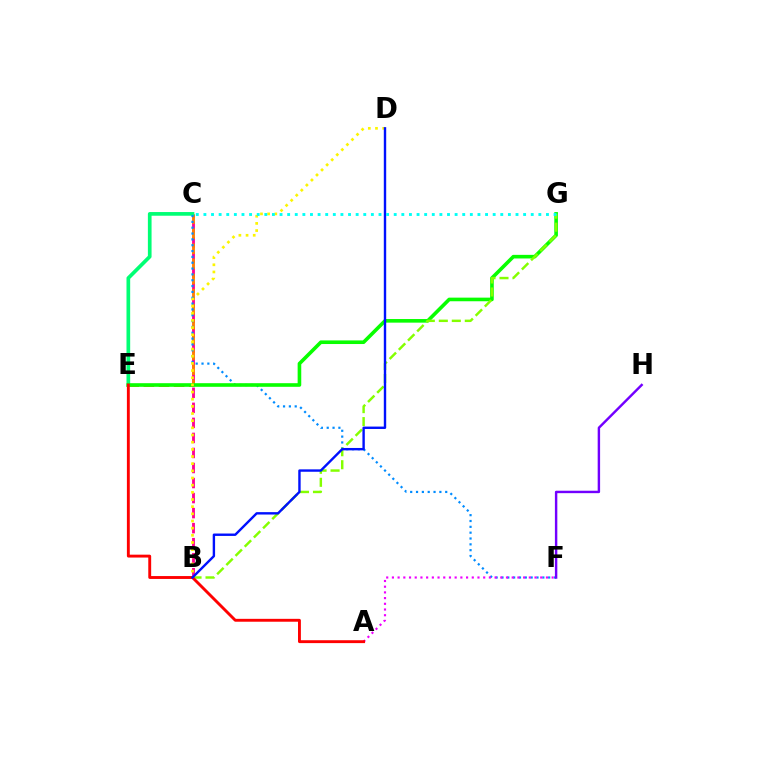{('B', 'C'): [{'color': '#ff0094', 'line_style': 'dashed', 'thickness': 2.04}], ('C', 'E'): [{'color': '#ff7c00', 'line_style': 'dashed', 'thickness': 2.05}, {'color': '#00ff74', 'line_style': 'solid', 'thickness': 2.65}], ('C', 'F'): [{'color': '#008cff', 'line_style': 'dotted', 'thickness': 1.59}], ('F', 'H'): [{'color': '#7200ff', 'line_style': 'solid', 'thickness': 1.75}], ('E', 'G'): [{'color': '#08ff00', 'line_style': 'solid', 'thickness': 2.6}], ('B', 'G'): [{'color': '#84ff00', 'line_style': 'dashed', 'thickness': 1.76}], ('B', 'D'): [{'color': '#fcf500', 'line_style': 'dotted', 'thickness': 1.95}, {'color': '#0010ff', 'line_style': 'solid', 'thickness': 1.73}], ('A', 'F'): [{'color': '#ee00ff', 'line_style': 'dotted', 'thickness': 1.55}], ('A', 'E'): [{'color': '#ff0000', 'line_style': 'solid', 'thickness': 2.08}], ('C', 'G'): [{'color': '#00fff6', 'line_style': 'dotted', 'thickness': 2.07}]}